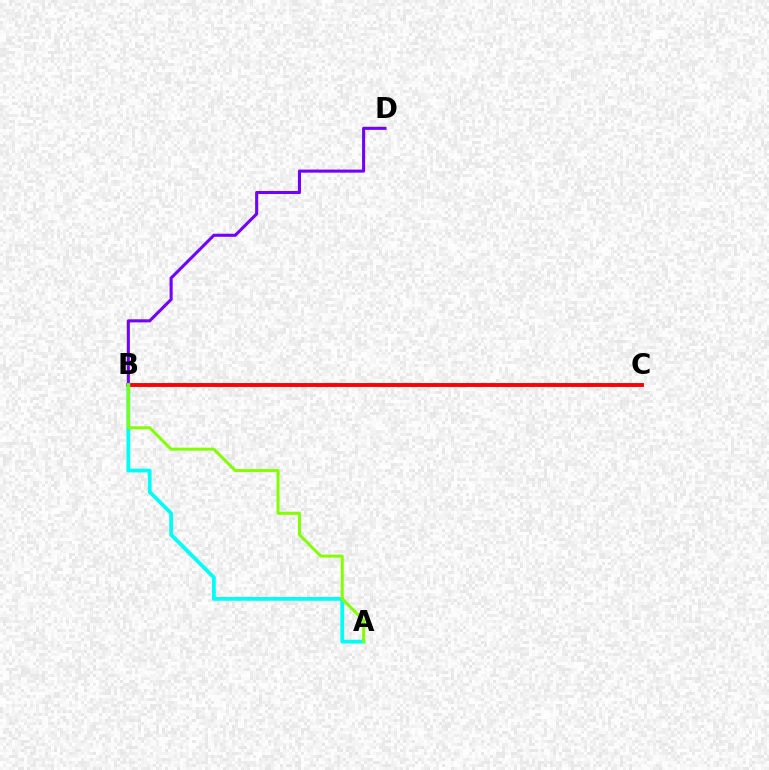{('B', 'D'): [{'color': '#7200ff', 'line_style': 'solid', 'thickness': 2.21}], ('B', 'C'): [{'color': '#ff0000', 'line_style': 'solid', 'thickness': 2.8}], ('A', 'B'): [{'color': '#00fff6', 'line_style': 'solid', 'thickness': 2.71}, {'color': '#84ff00', 'line_style': 'solid', 'thickness': 2.16}]}